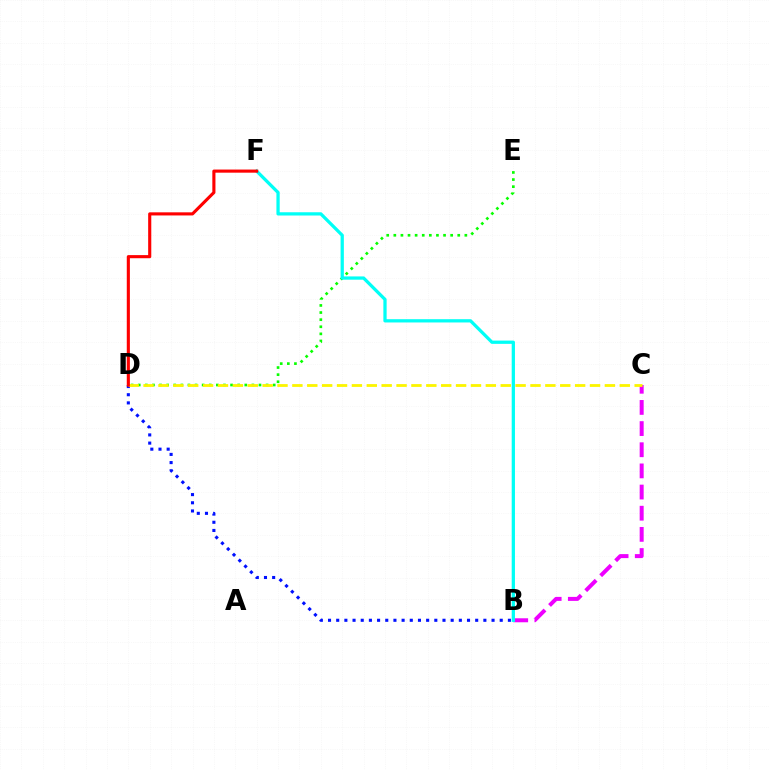{('B', 'D'): [{'color': '#0010ff', 'line_style': 'dotted', 'thickness': 2.22}], ('D', 'E'): [{'color': '#08ff00', 'line_style': 'dotted', 'thickness': 1.93}], ('B', 'C'): [{'color': '#ee00ff', 'line_style': 'dashed', 'thickness': 2.87}], ('C', 'D'): [{'color': '#fcf500', 'line_style': 'dashed', 'thickness': 2.02}], ('B', 'F'): [{'color': '#00fff6', 'line_style': 'solid', 'thickness': 2.35}], ('D', 'F'): [{'color': '#ff0000', 'line_style': 'solid', 'thickness': 2.25}]}